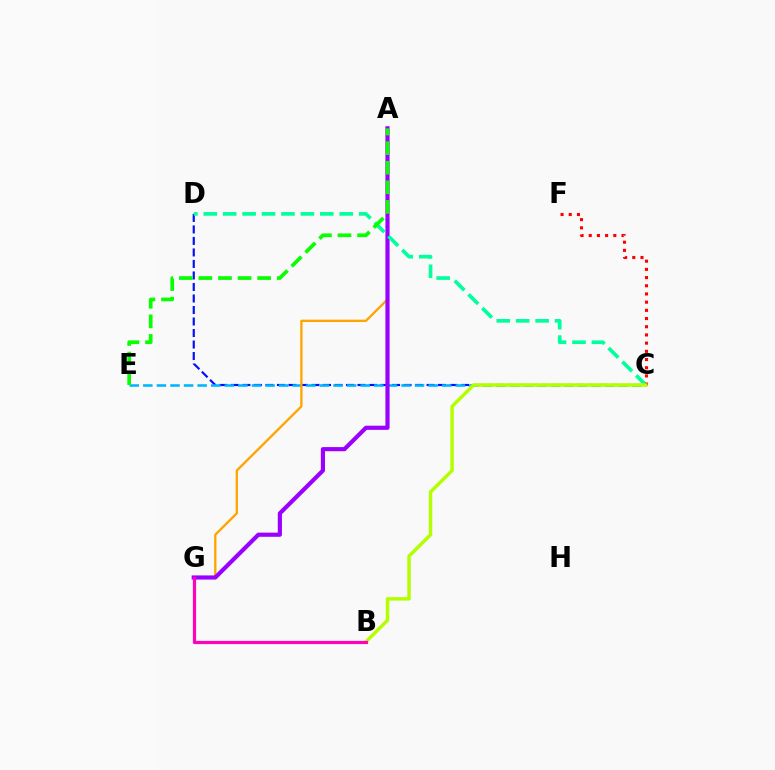{('C', 'D'): [{'color': '#0010ff', 'line_style': 'dashed', 'thickness': 1.56}, {'color': '#00ff9d', 'line_style': 'dashed', 'thickness': 2.64}], ('C', 'E'): [{'color': '#00b5ff', 'line_style': 'dashed', 'thickness': 1.85}], ('A', 'G'): [{'color': '#ffa500', 'line_style': 'solid', 'thickness': 1.68}, {'color': '#9b00ff', 'line_style': 'solid', 'thickness': 3.0}], ('C', 'F'): [{'color': '#ff0000', 'line_style': 'dotted', 'thickness': 2.23}], ('B', 'C'): [{'color': '#b3ff00', 'line_style': 'solid', 'thickness': 2.48}], ('B', 'G'): [{'color': '#ff00bd', 'line_style': 'solid', 'thickness': 2.31}], ('A', 'E'): [{'color': '#08ff00', 'line_style': 'dashed', 'thickness': 2.66}]}